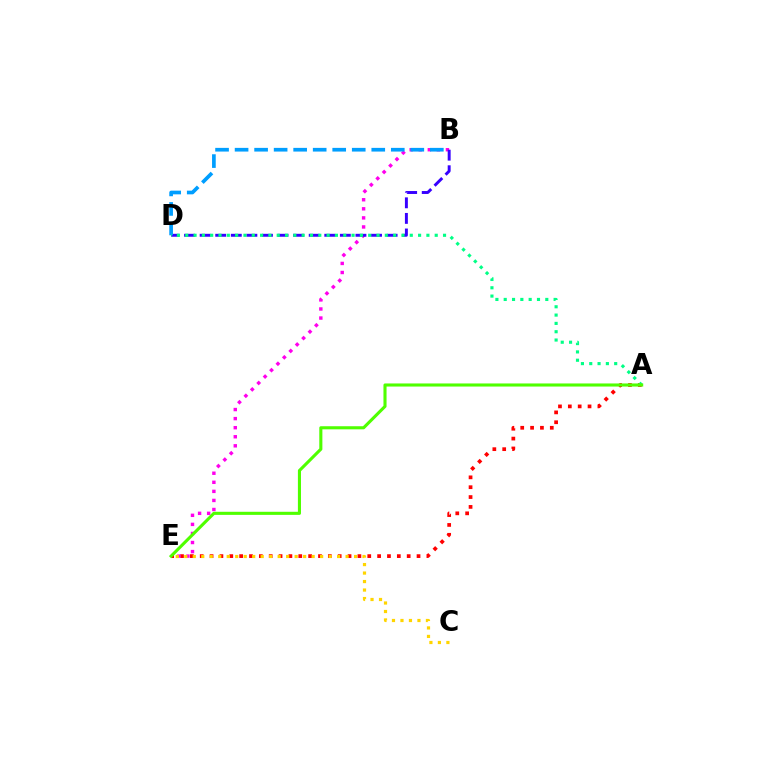{('A', 'E'): [{'color': '#ff0000', 'line_style': 'dotted', 'thickness': 2.68}, {'color': '#4fff00', 'line_style': 'solid', 'thickness': 2.23}], ('B', 'E'): [{'color': '#ff00ed', 'line_style': 'dotted', 'thickness': 2.46}], ('C', 'E'): [{'color': '#ffd500', 'line_style': 'dotted', 'thickness': 2.31}], ('B', 'D'): [{'color': '#3700ff', 'line_style': 'dashed', 'thickness': 2.12}, {'color': '#009eff', 'line_style': 'dashed', 'thickness': 2.65}], ('A', 'D'): [{'color': '#00ff86', 'line_style': 'dotted', 'thickness': 2.26}]}